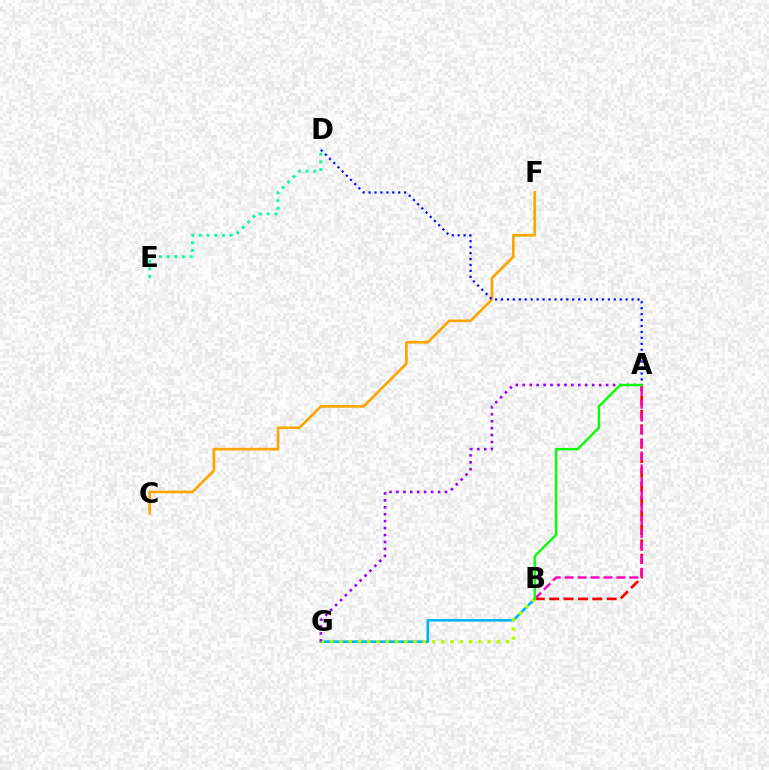{('C', 'F'): [{'color': '#ffa500', 'line_style': 'solid', 'thickness': 1.91}], ('B', 'G'): [{'color': '#00b5ff', 'line_style': 'solid', 'thickness': 1.91}, {'color': '#b3ff00', 'line_style': 'dotted', 'thickness': 2.52}], ('A', 'B'): [{'color': '#ff0000', 'line_style': 'dashed', 'thickness': 1.95}, {'color': '#ff00bd', 'line_style': 'dashed', 'thickness': 1.76}, {'color': '#08ff00', 'line_style': 'solid', 'thickness': 1.73}], ('A', 'D'): [{'color': '#0010ff', 'line_style': 'dotted', 'thickness': 1.61}], ('A', 'G'): [{'color': '#9b00ff', 'line_style': 'dotted', 'thickness': 1.89}], ('D', 'E'): [{'color': '#00ff9d', 'line_style': 'dotted', 'thickness': 2.08}]}